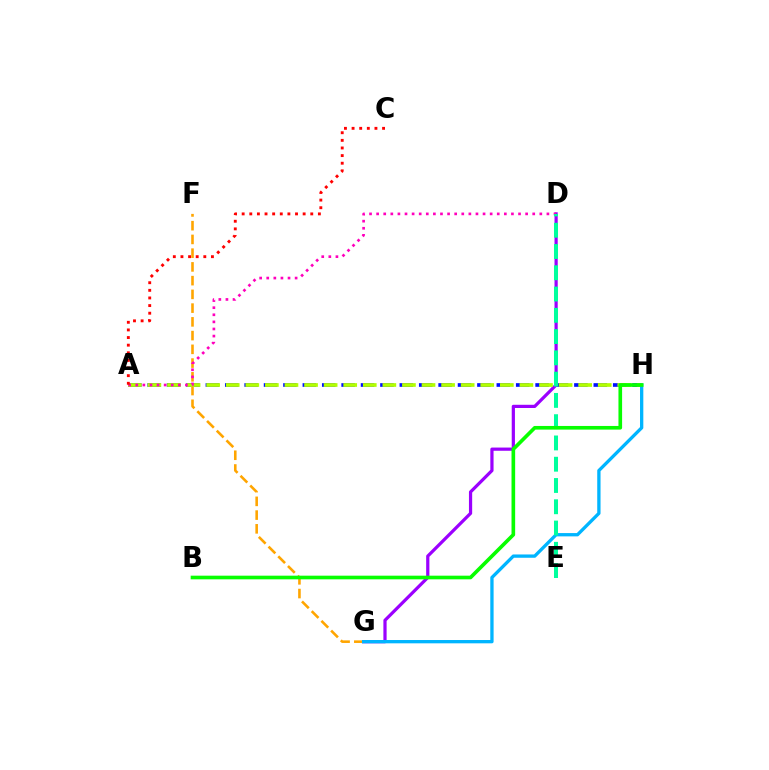{('A', 'H'): [{'color': '#0010ff', 'line_style': 'dashed', 'thickness': 2.64}, {'color': '#b3ff00', 'line_style': 'dashed', 'thickness': 2.66}], ('D', 'G'): [{'color': '#9b00ff', 'line_style': 'solid', 'thickness': 2.32}], ('F', 'G'): [{'color': '#ffa500', 'line_style': 'dashed', 'thickness': 1.87}], ('A', 'D'): [{'color': '#ff00bd', 'line_style': 'dotted', 'thickness': 1.93}], ('A', 'C'): [{'color': '#ff0000', 'line_style': 'dotted', 'thickness': 2.07}], ('G', 'H'): [{'color': '#00b5ff', 'line_style': 'solid', 'thickness': 2.38}], ('D', 'E'): [{'color': '#00ff9d', 'line_style': 'dashed', 'thickness': 2.89}], ('B', 'H'): [{'color': '#08ff00', 'line_style': 'solid', 'thickness': 2.62}]}